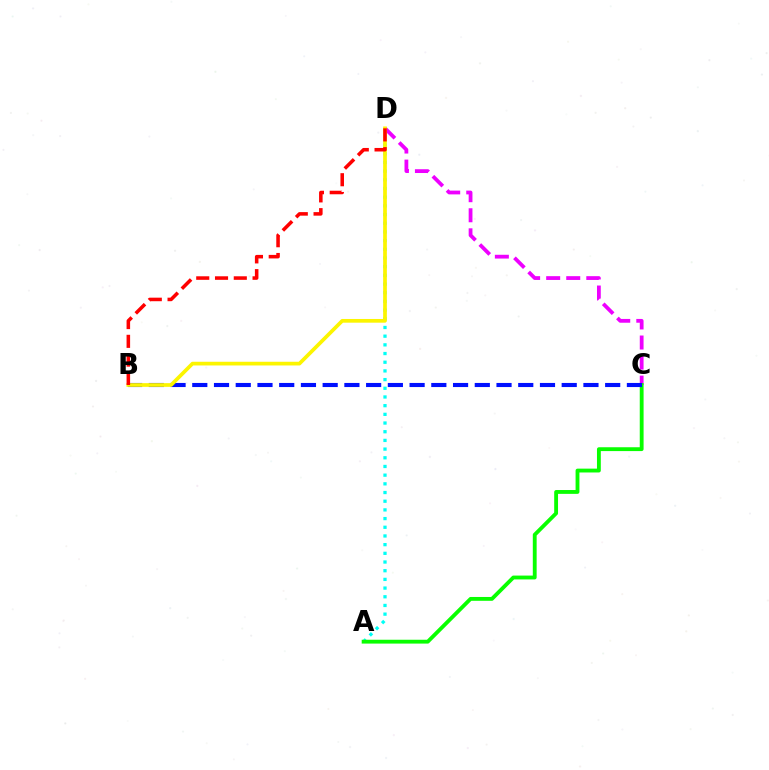{('A', 'D'): [{'color': '#00fff6', 'line_style': 'dotted', 'thickness': 2.36}], ('C', 'D'): [{'color': '#ee00ff', 'line_style': 'dashed', 'thickness': 2.73}], ('A', 'C'): [{'color': '#08ff00', 'line_style': 'solid', 'thickness': 2.77}], ('B', 'C'): [{'color': '#0010ff', 'line_style': 'dashed', 'thickness': 2.95}], ('B', 'D'): [{'color': '#fcf500', 'line_style': 'solid', 'thickness': 2.67}, {'color': '#ff0000', 'line_style': 'dashed', 'thickness': 2.55}]}